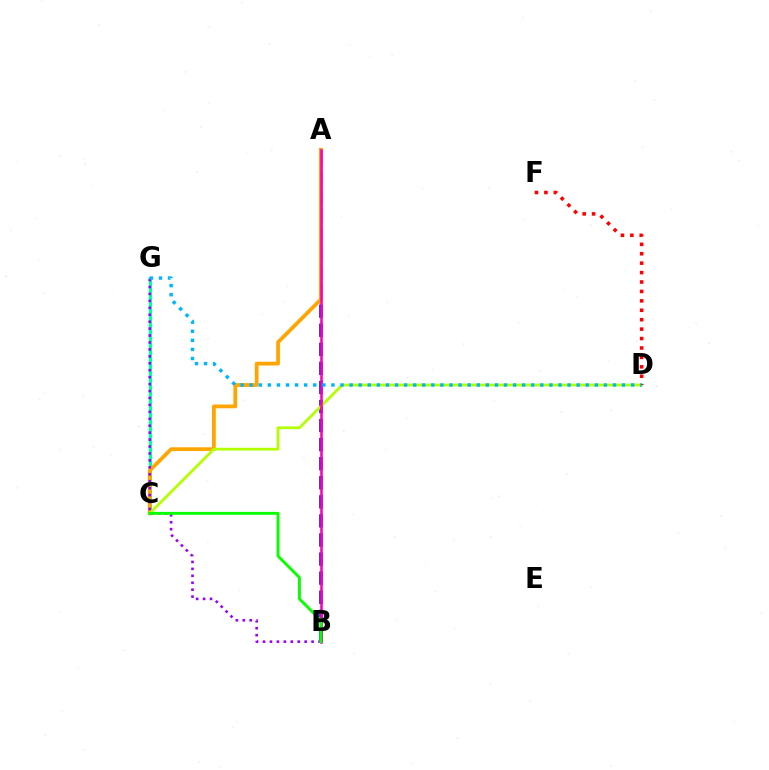{('A', 'B'): [{'color': '#0010ff', 'line_style': 'dashed', 'thickness': 2.59}, {'color': '#ff00bd', 'line_style': 'solid', 'thickness': 1.86}], ('C', 'G'): [{'color': '#00ff9d', 'line_style': 'solid', 'thickness': 2.21}], ('A', 'C'): [{'color': '#ffa500', 'line_style': 'solid', 'thickness': 2.71}], ('C', 'D'): [{'color': '#b3ff00', 'line_style': 'solid', 'thickness': 1.99}], ('B', 'G'): [{'color': '#9b00ff', 'line_style': 'dotted', 'thickness': 1.88}], ('B', 'C'): [{'color': '#08ff00', 'line_style': 'solid', 'thickness': 2.08}], ('D', 'F'): [{'color': '#ff0000', 'line_style': 'dotted', 'thickness': 2.56}], ('D', 'G'): [{'color': '#00b5ff', 'line_style': 'dotted', 'thickness': 2.47}]}